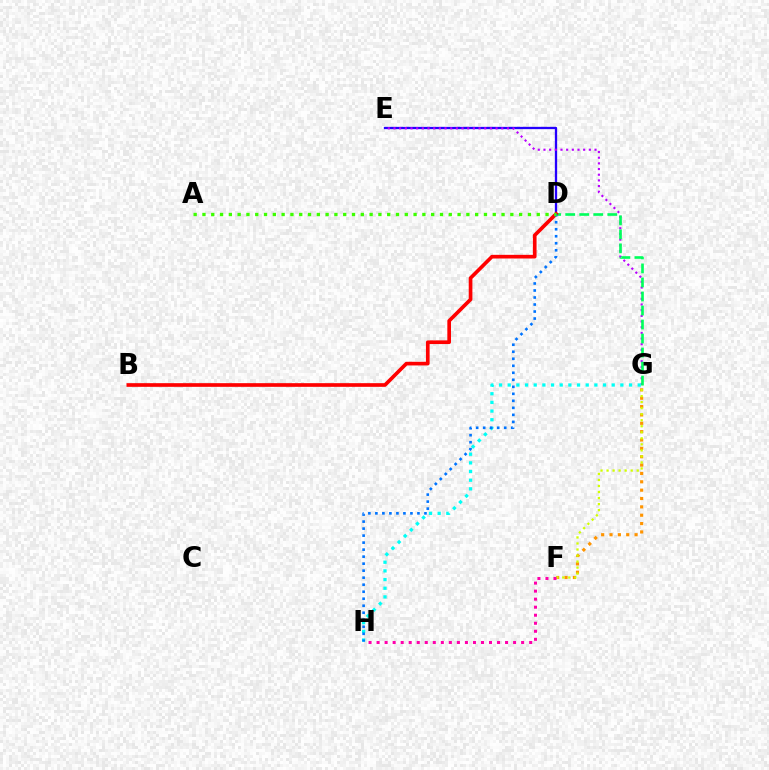{('F', 'G'): [{'color': '#ff9400', 'line_style': 'dotted', 'thickness': 2.27}, {'color': '#d1ff00', 'line_style': 'dotted', 'thickness': 1.64}], ('D', 'E'): [{'color': '#2500ff', 'line_style': 'solid', 'thickness': 1.65}], ('E', 'G'): [{'color': '#b900ff', 'line_style': 'dotted', 'thickness': 1.54}], ('D', 'G'): [{'color': '#00ff5c', 'line_style': 'dashed', 'thickness': 1.91}], ('G', 'H'): [{'color': '#00fff6', 'line_style': 'dotted', 'thickness': 2.35}], ('F', 'H'): [{'color': '#ff00ac', 'line_style': 'dotted', 'thickness': 2.18}], ('B', 'D'): [{'color': '#ff0000', 'line_style': 'solid', 'thickness': 2.64}], ('D', 'H'): [{'color': '#0074ff', 'line_style': 'dotted', 'thickness': 1.91}], ('A', 'D'): [{'color': '#3dff00', 'line_style': 'dotted', 'thickness': 2.39}]}